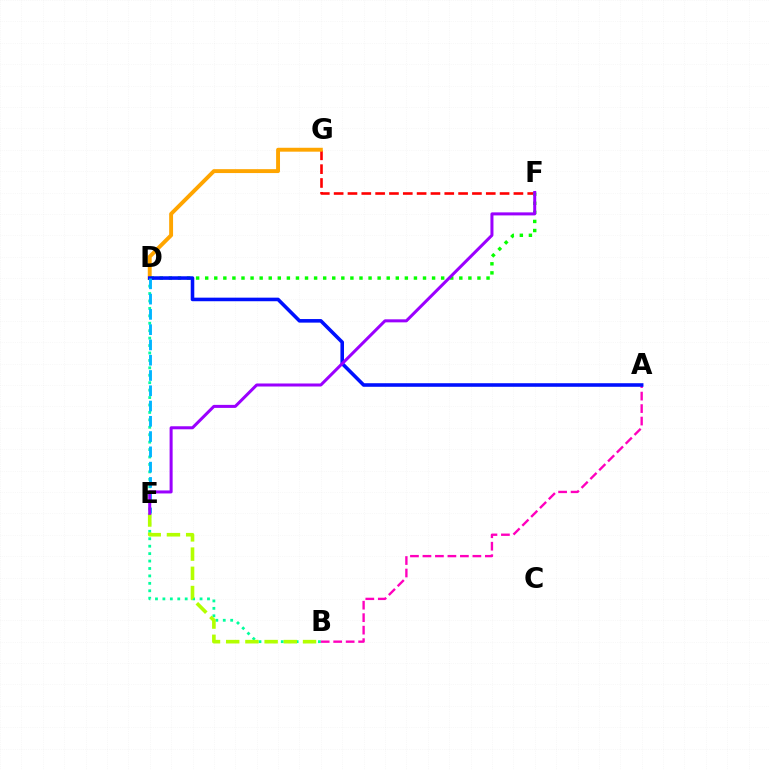{('F', 'G'): [{'color': '#ff0000', 'line_style': 'dashed', 'thickness': 1.88}], ('B', 'D'): [{'color': '#00ff9d', 'line_style': 'dotted', 'thickness': 2.02}], ('D', 'G'): [{'color': '#ffa500', 'line_style': 'solid', 'thickness': 2.81}], ('B', 'E'): [{'color': '#b3ff00', 'line_style': 'dashed', 'thickness': 2.61}], ('D', 'F'): [{'color': '#08ff00', 'line_style': 'dotted', 'thickness': 2.47}], ('A', 'B'): [{'color': '#ff00bd', 'line_style': 'dashed', 'thickness': 1.7}], ('A', 'D'): [{'color': '#0010ff', 'line_style': 'solid', 'thickness': 2.57}], ('D', 'E'): [{'color': '#00b5ff', 'line_style': 'dashed', 'thickness': 2.08}], ('E', 'F'): [{'color': '#9b00ff', 'line_style': 'solid', 'thickness': 2.18}]}